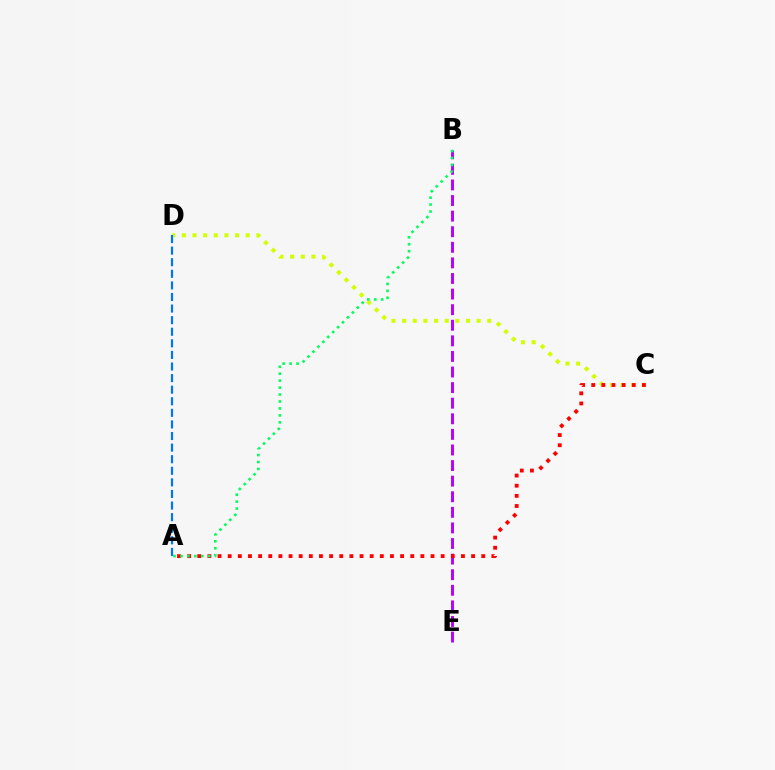{('C', 'D'): [{'color': '#d1ff00', 'line_style': 'dotted', 'thickness': 2.89}], ('B', 'E'): [{'color': '#b900ff', 'line_style': 'dashed', 'thickness': 2.12}], ('A', 'C'): [{'color': '#ff0000', 'line_style': 'dotted', 'thickness': 2.76}], ('A', 'D'): [{'color': '#0074ff', 'line_style': 'dashed', 'thickness': 1.57}], ('A', 'B'): [{'color': '#00ff5c', 'line_style': 'dotted', 'thickness': 1.89}]}